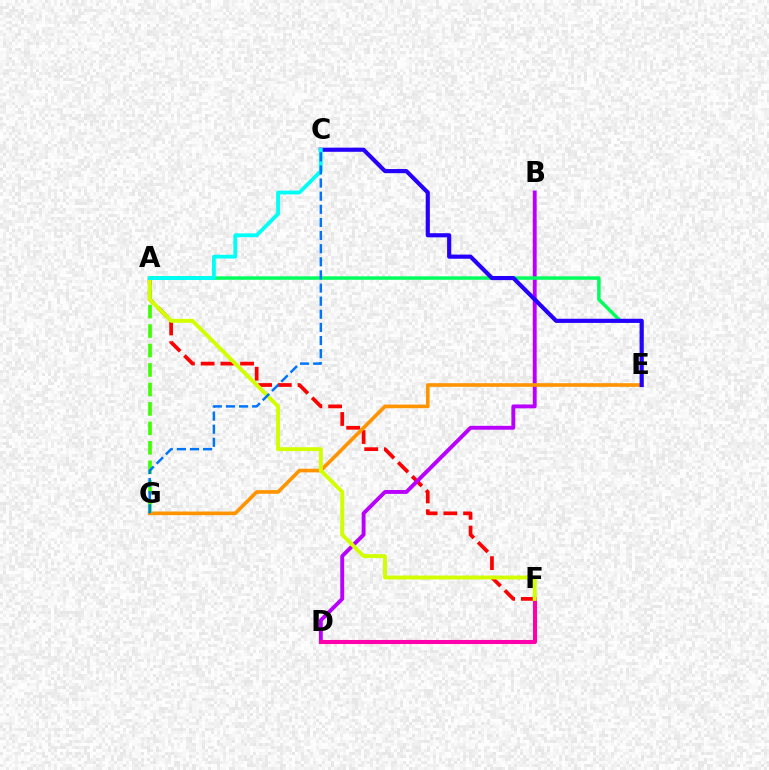{('A', 'F'): [{'color': '#ff0000', 'line_style': 'dashed', 'thickness': 2.68}, {'color': '#d1ff00', 'line_style': 'solid', 'thickness': 2.81}], ('B', 'D'): [{'color': '#b900ff', 'line_style': 'solid', 'thickness': 2.8}], ('E', 'G'): [{'color': '#ff9400', 'line_style': 'solid', 'thickness': 2.62}], ('A', 'E'): [{'color': '#00ff5c', 'line_style': 'solid', 'thickness': 2.5}], ('D', 'F'): [{'color': '#ff00ac', 'line_style': 'solid', 'thickness': 2.93}], ('A', 'G'): [{'color': '#3dff00', 'line_style': 'dashed', 'thickness': 2.64}], ('C', 'E'): [{'color': '#2500ff', 'line_style': 'solid', 'thickness': 2.98}], ('A', 'C'): [{'color': '#00fff6', 'line_style': 'solid', 'thickness': 2.74}], ('C', 'G'): [{'color': '#0074ff', 'line_style': 'dashed', 'thickness': 1.78}]}